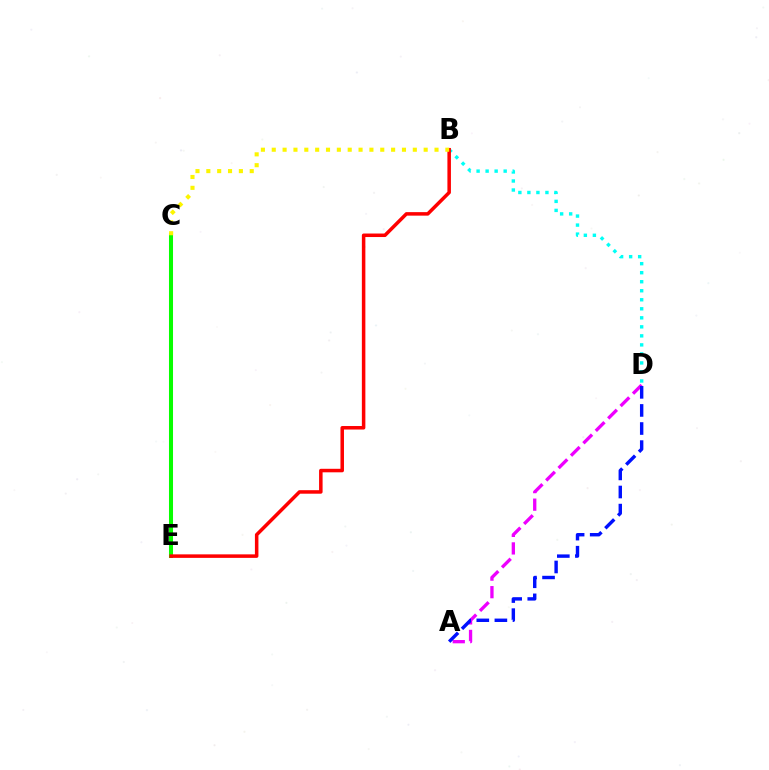{('B', 'D'): [{'color': '#00fff6', 'line_style': 'dotted', 'thickness': 2.45}], ('C', 'E'): [{'color': '#08ff00', 'line_style': 'solid', 'thickness': 2.91}], ('A', 'D'): [{'color': '#ee00ff', 'line_style': 'dashed', 'thickness': 2.38}, {'color': '#0010ff', 'line_style': 'dashed', 'thickness': 2.46}], ('B', 'E'): [{'color': '#ff0000', 'line_style': 'solid', 'thickness': 2.53}], ('B', 'C'): [{'color': '#fcf500', 'line_style': 'dotted', 'thickness': 2.95}]}